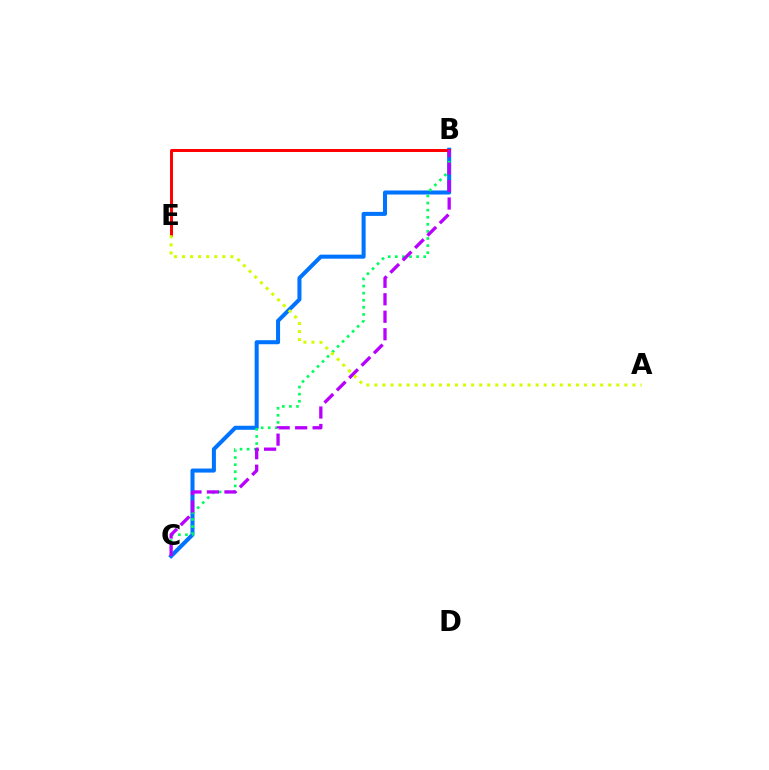{('B', 'C'): [{'color': '#0074ff', 'line_style': 'solid', 'thickness': 2.91}, {'color': '#00ff5c', 'line_style': 'dotted', 'thickness': 1.93}, {'color': '#b900ff', 'line_style': 'dashed', 'thickness': 2.37}], ('B', 'E'): [{'color': '#ff0000', 'line_style': 'solid', 'thickness': 2.14}], ('A', 'E'): [{'color': '#d1ff00', 'line_style': 'dotted', 'thickness': 2.19}]}